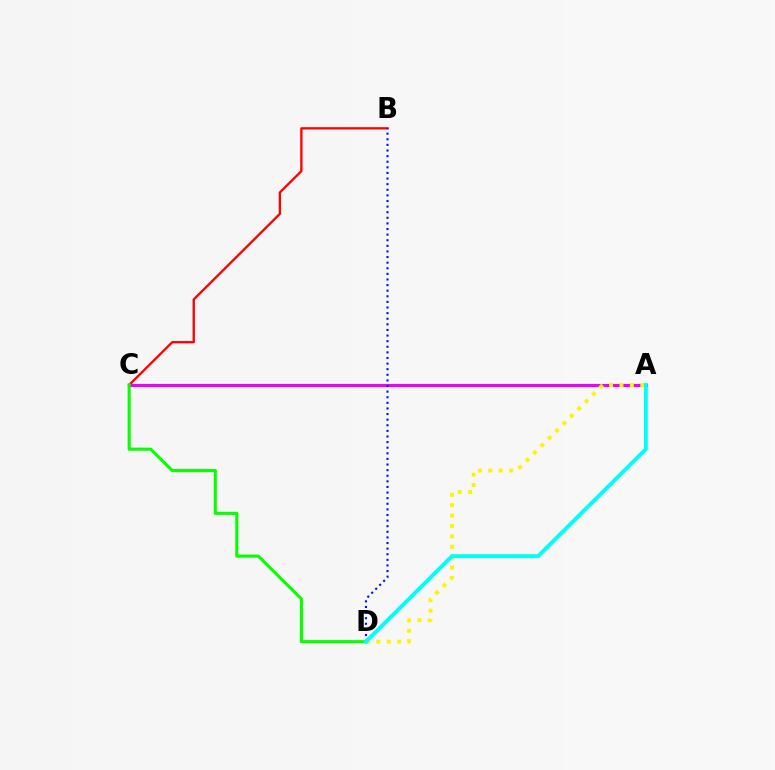{('B', 'C'): [{'color': '#ff0000', 'line_style': 'solid', 'thickness': 1.67}], ('A', 'C'): [{'color': '#ee00ff', 'line_style': 'solid', 'thickness': 2.24}], ('A', 'D'): [{'color': '#fcf500', 'line_style': 'dotted', 'thickness': 2.83}, {'color': '#00fff6', 'line_style': 'solid', 'thickness': 2.81}], ('B', 'D'): [{'color': '#0010ff', 'line_style': 'dotted', 'thickness': 1.52}], ('C', 'D'): [{'color': '#08ff00', 'line_style': 'solid', 'thickness': 2.22}]}